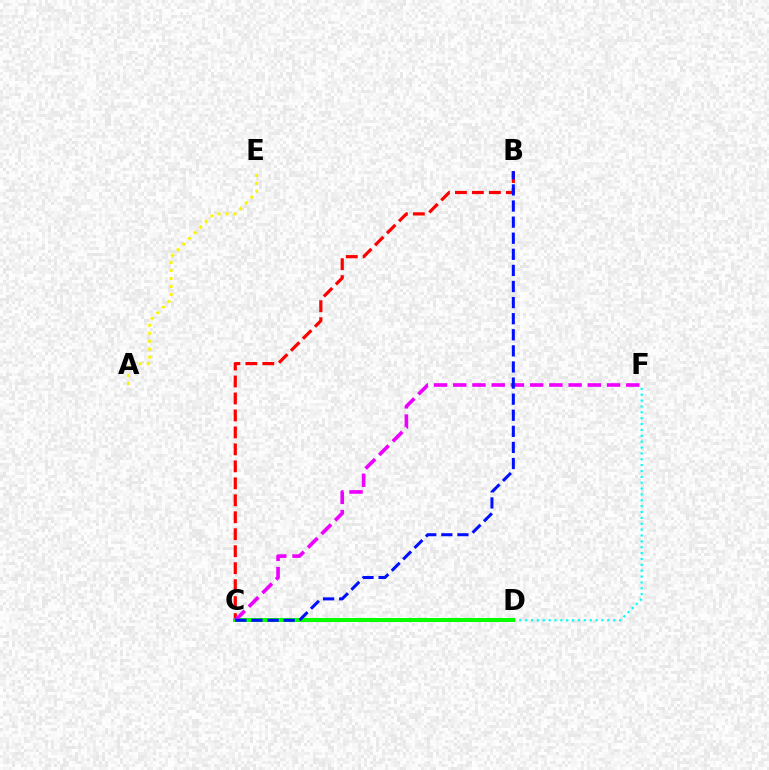{('A', 'E'): [{'color': '#fcf500', 'line_style': 'dotted', 'thickness': 2.16}], ('D', 'F'): [{'color': '#00fff6', 'line_style': 'dotted', 'thickness': 1.59}], ('B', 'C'): [{'color': '#ff0000', 'line_style': 'dashed', 'thickness': 2.31}, {'color': '#0010ff', 'line_style': 'dashed', 'thickness': 2.19}], ('C', 'D'): [{'color': '#08ff00', 'line_style': 'solid', 'thickness': 2.89}], ('C', 'F'): [{'color': '#ee00ff', 'line_style': 'dashed', 'thickness': 2.61}]}